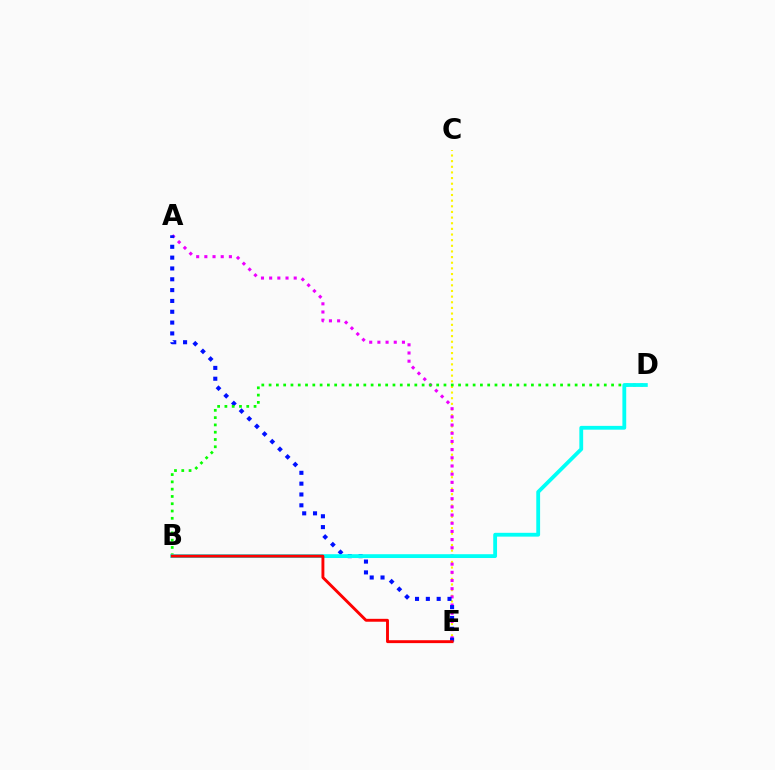{('C', 'E'): [{'color': '#fcf500', 'line_style': 'dotted', 'thickness': 1.53}], ('A', 'E'): [{'color': '#ee00ff', 'line_style': 'dotted', 'thickness': 2.22}, {'color': '#0010ff', 'line_style': 'dotted', 'thickness': 2.94}], ('B', 'D'): [{'color': '#08ff00', 'line_style': 'dotted', 'thickness': 1.98}, {'color': '#00fff6', 'line_style': 'solid', 'thickness': 2.74}], ('B', 'E'): [{'color': '#ff0000', 'line_style': 'solid', 'thickness': 2.09}]}